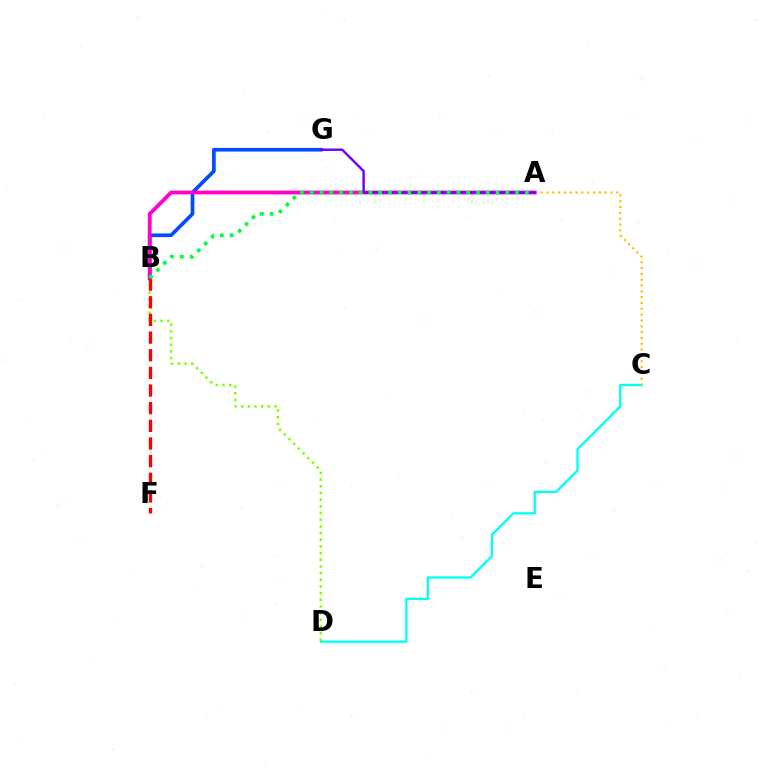{('C', 'D'): [{'color': '#00fff6', 'line_style': 'solid', 'thickness': 1.66}], ('B', 'D'): [{'color': '#84ff00', 'line_style': 'dotted', 'thickness': 1.81}], ('A', 'C'): [{'color': '#ffbd00', 'line_style': 'dotted', 'thickness': 1.58}], ('B', 'G'): [{'color': '#004bff', 'line_style': 'solid', 'thickness': 2.64}], ('A', 'B'): [{'color': '#ff00cf', 'line_style': 'solid', 'thickness': 2.73}, {'color': '#00ff39', 'line_style': 'dotted', 'thickness': 2.66}], ('B', 'F'): [{'color': '#ff0000', 'line_style': 'dashed', 'thickness': 2.4}], ('A', 'G'): [{'color': '#7200ff', 'line_style': 'solid', 'thickness': 1.76}]}